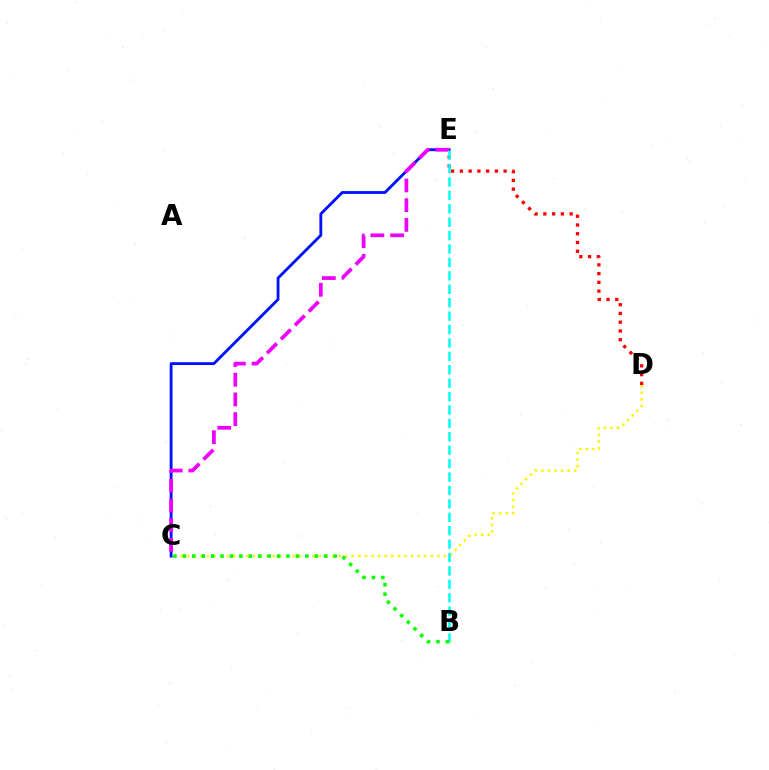{('C', 'D'): [{'color': '#fcf500', 'line_style': 'dotted', 'thickness': 1.79}], ('C', 'E'): [{'color': '#0010ff', 'line_style': 'solid', 'thickness': 2.04}, {'color': '#ee00ff', 'line_style': 'dashed', 'thickness': 2.68}], ('D', 'E'): [{'color': '#ff0000', 'line_style': 'dotted', 'thickness': 2.38}], ('B', 'E'): [{'color': '#00fff6', 'line_style': 'dashed', 'thickness': 1.82}], ('B', 'C'): [{'color': '#08ff00', 'line_style': 'dotted', 'thickness': 2.56}]}